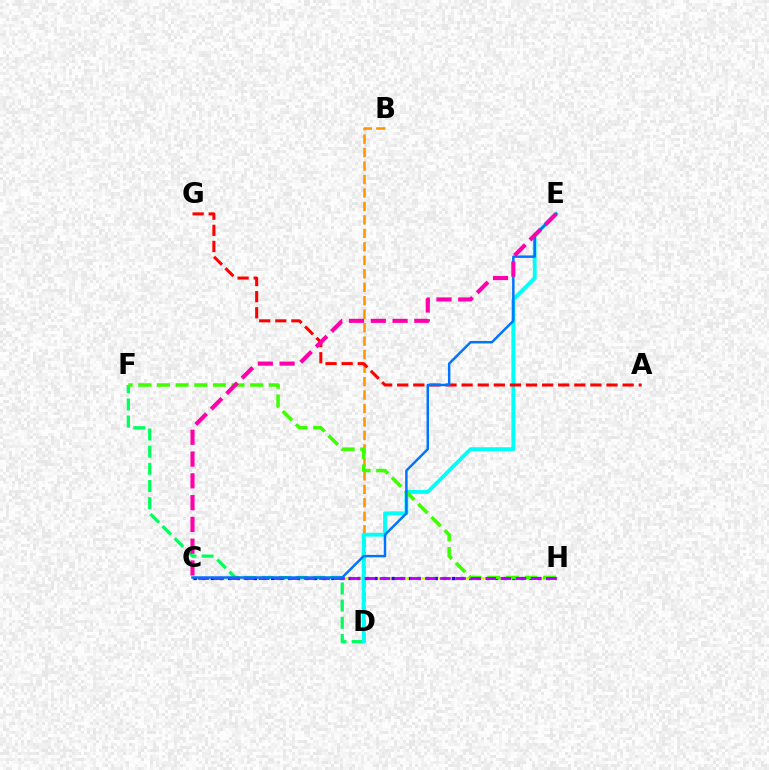{('C', 'H'): [{'color': '#d1ff00', 'line_style': 'solid', 'thickness': 2.0}, {'color': '#2500ff', 'line_style': 'dotted', 'thickness': 2.34}, {'color': '#b900ff', 'line_style': 'dashed', 'thickness': 2.05}], ('B', 'D'): [{'color': '#ff9400', 'line_style': 'dashed', 'thickness': 1.83}], ('D', 'F'): [{'color': '#00ff5c', 'line_style': 'dashed', 'thickness': 2.33}], ('D', 'E'): [{'color': '#00fff6', 'line_style': 'solid', 'thickness': 2.75}], ('F', 'H'): [{'color': '#3dff00', 'line_style': 'dashed', 'thickness': 2.53}], ('A', 'G'): [{'color': '#ff0000', 'line_style': 'dashed', 'thickness': 2.19}], ('C', 'E'): [{'color': '#0074ff', 'line_style': 'solid', 'thickness': 1.78}, {'color': '#ff00ac', 'line_style': 'dashed', 'thickness': 2.96}]}